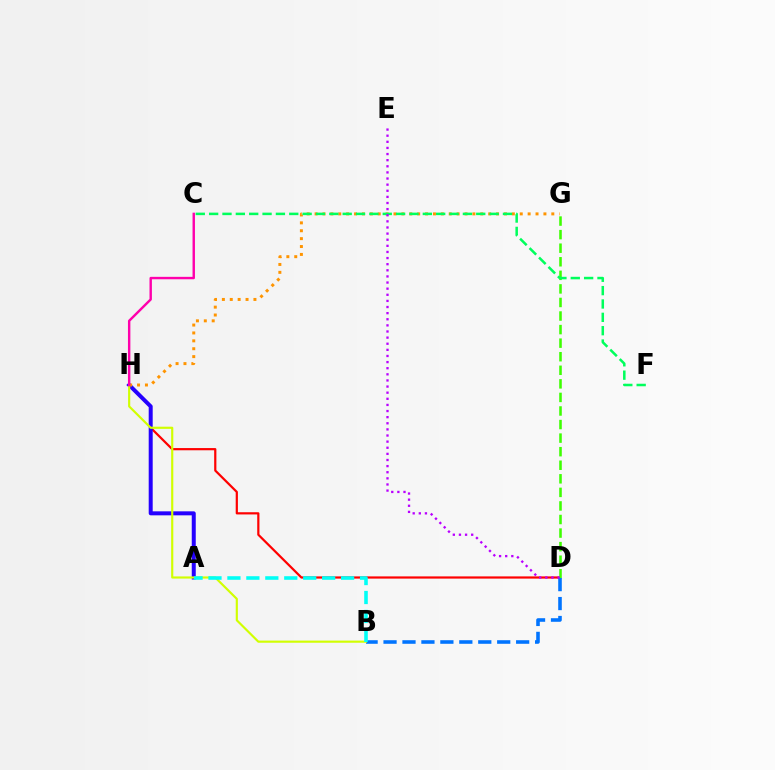{('D', 'H'): [{'color': '#ff0000', 'line_style': 'solid', 'thickness': 1.59}], ('D', 'G'): [{'color': '#3dff00', 'line_style': 'dashed', 'thickness': 1.84}], ('B', 'D'): [{'color': '#0074ff', 'line_style': 'dashed', 'thickness': 2.57}], ('A', 'H'): [{'color': '#2500ff', 'line_style': 'solid', 'thickness': 2.88}], ('B', 'H'): [{'color': '#d1ff00', 'line_style': 'solid', 'thickness': 1.55}], ('G', 'H'): [{'color': '#ff9400', 'line_style': 'dotted', 'thickness': 2.14}], ('A', 'B'): [{'color': '#00fff6', 'line_style': 'dashed', 'thickness': 2.57}], ('C', 'F'): [{'color': '#00ff5c', 'line_style': 'dashed', 'thickness': 1.81}], ('C', 'H'): [{'color': '#ff00ac', 'line_style': 'solid', 'thickness': 1.74}], ('D', 'E'): [{'color': '#b900ff', 'line_style': 'dotted', 'thickness': 1.66}]}